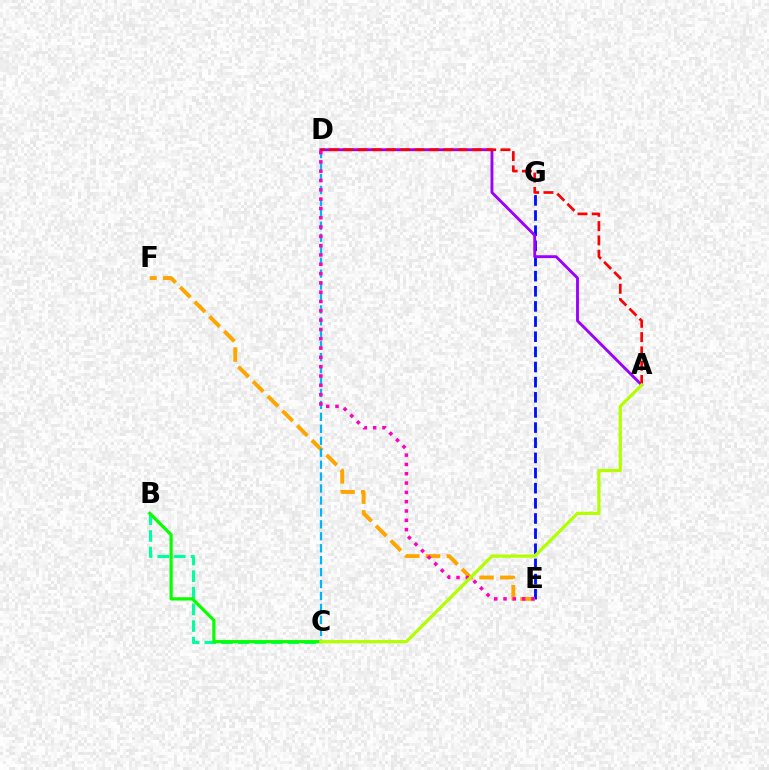{('E', 'G'): [{'color': '#0010ff', 'line_style': 'dashed', 'thickness': 2.06}], ('E', 'F'): [{'color': '#ffa500', 'line_style': 'dashed', 'thickness': 2.82}], ('B', 'C'): [{'color': '#00ff9d', 'line_style': 'dashed', 'thickness': 2.26}, {'color': '#08ff00', 'line_style': 'solid', 'thickness': 2.31}], ('C', 'D'): [{'color': '#00b5ff', 'line_style': 'dashed', 'thickness': 1.62}], ('A', 'D'): [{'color': '#9b00ff', 'line_style': 'solid', 'thickness': 2.06}, {'color': '#ff0000', 'line_style': 'dashed', 'thickness': 1.94}], ('D', 'E'): [{'color': '#ff00bd', 'line_style': 'dotted', 'thickness': 2.53}], ('A', 'C'): [{'color': '#b3ff00', 'line_style': 'solid', 'thickness': 2.33}]}